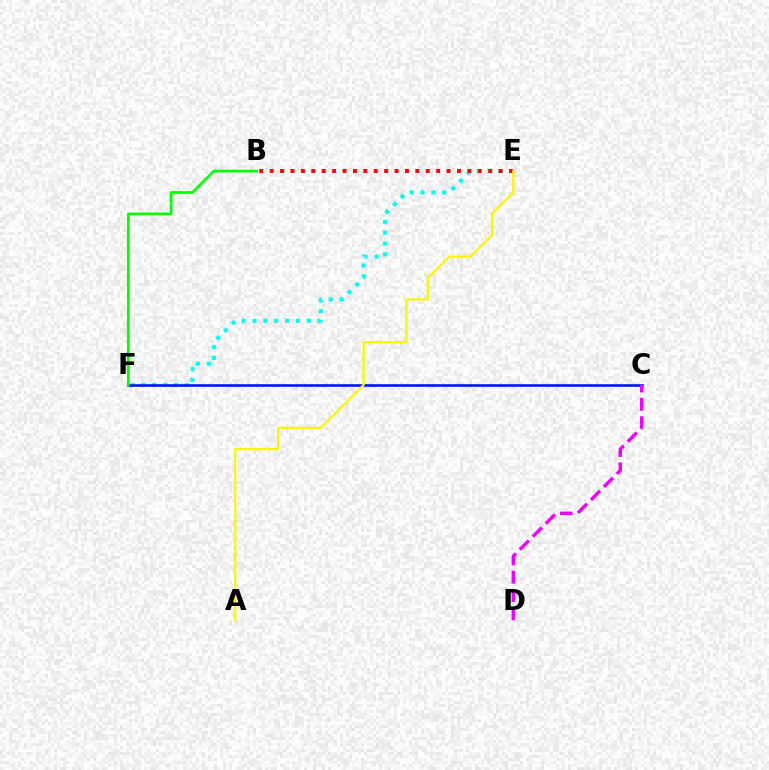{('E', 'F'): [{'color': '#00fff6', 'line_style': 'dotted', 'thickness': 2.95}], ('C', 'F'): [{'color': '#0010ff', 'line_style': 'solid', 'thickness': 1.86}], ('B', 'F'): [{'color': '#08ff00', 'line_style': 'solid', 'thickness': 1.97}], ('C', 'D'): [{'color': '#ee00ff', 'line_style': 'dashed', 'thickness': 2.49}], ('B', 'E'): [{'color': '#ff0000', 'line_style': 'dotted', 'thickness': 2.83}], ('A', 'E'): [{'color': '#fcf500', 'line_style': 'solid', 'thickness': 1.61}]}